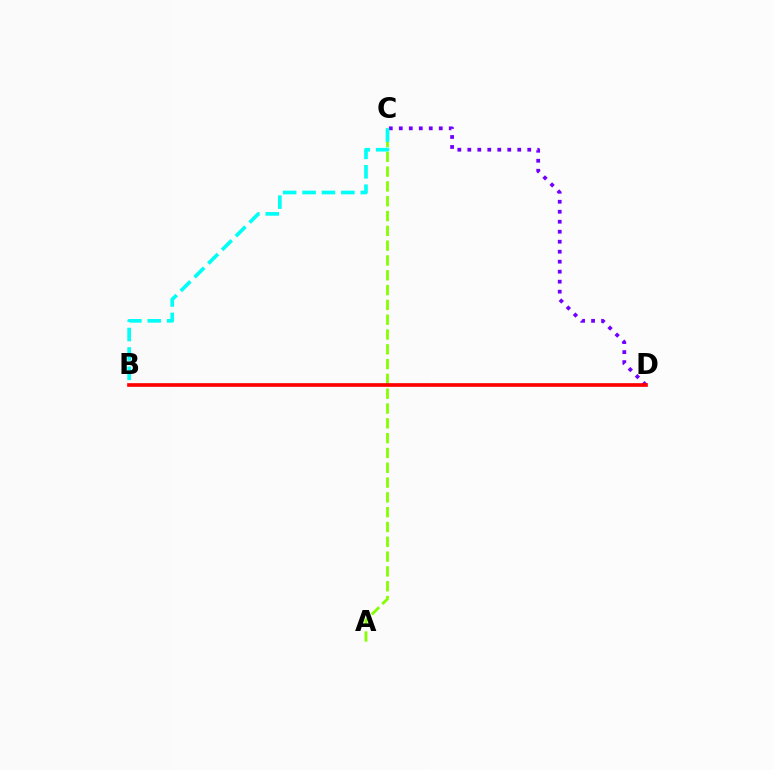{('A', 'C'): [{'color': '#84ff00', 'line_style': 'dashed', 'thickness': 2.01}], ('C', 'D'): [{'color': '#7200ff', 'line_style': 'dotted', 'thickness': 2.71}], ('B', 'D'): [{'color': '#ff0000', 'line_style': 'solid', 'thickness': 2.64}], ('B', 'C'): [{'color': '#00fff6', 'line_style': 'dashed', 'thickness': 2.64}]}